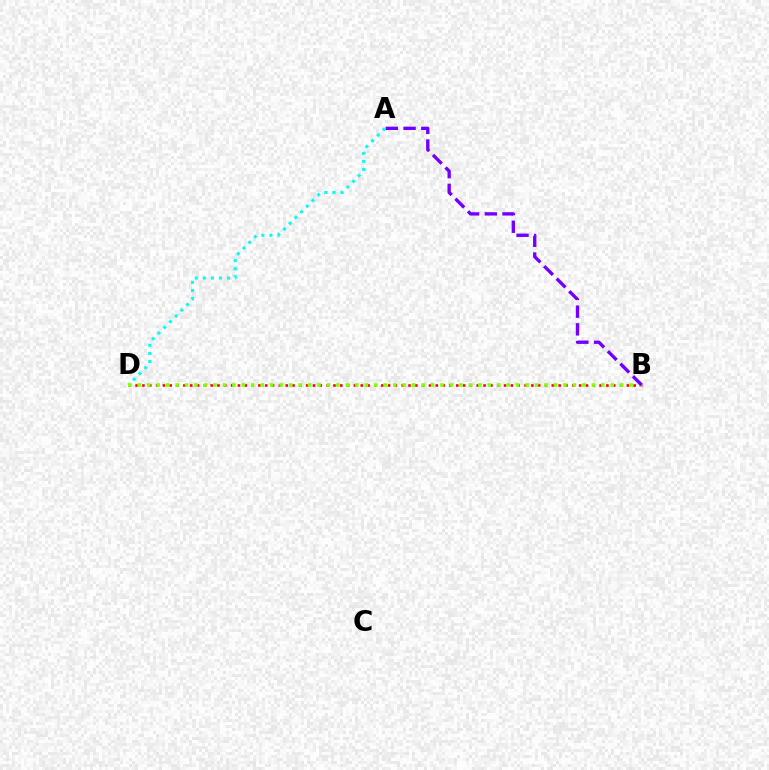{('A', 'D'): [{'color': '#00fff6', 'line_style': 'dotted', 'thickness': 2.19}], ('B', 'D'): [{'color': '#ff0000', 'line_style': 'dotted', 'thickness': 1.85}, {'color': '#84ff00', 'line_style': 'dotted', 'thickness': 2.57}], ('A', 'B'): [{'color': '#7200ff', 'line_style': 'dashed', 'thickness': 2.41}]}